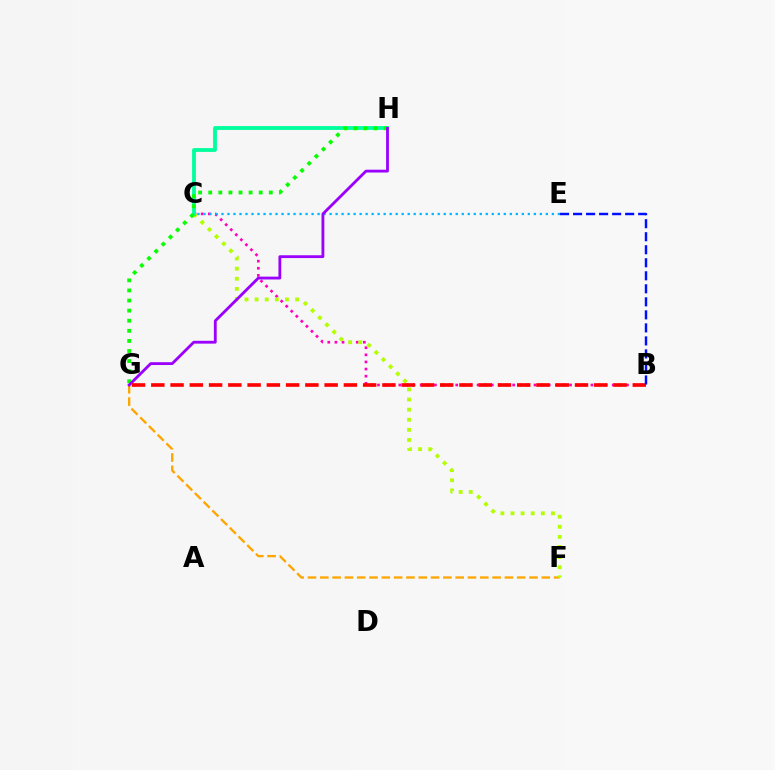{('F', 'G'): [{'color': '#ffa500', 'line_style': 'dashed', 'thickness': 1.67}], ('B', 'C'): [{'color': '#ff00bd', 'line_style': 'dotted', 'thickness': 1.93}], ('C', 'E'): [{'color': '#00b5ff', 'line_style': 'dotted', 'thickness': 1.63}], ('C', 'F'): [{'color': '#b3ff00', 'line_style': 'dotted', 'thickness': 2.75}], ('C', 'H'): [{'color': '#00ff9d', 'line_style': 'solid', 'thickness': 2.74}], ('G', 'H'): [{'color': '#08ff00', 'line_style': 'dotted', 'thickness': 2.74}, {'color': '#9b00ff', 'line_style': 'solid', 'thickness': 2.03}], ('B', 'G'): [{'color': '#ff0000', 'line_style': 'dashed', 'thickness': 2.62}], ('B', 'E'): [{'color': '#0010ff', 'line_style': 'dashed', 'thickness': 1.77}]}